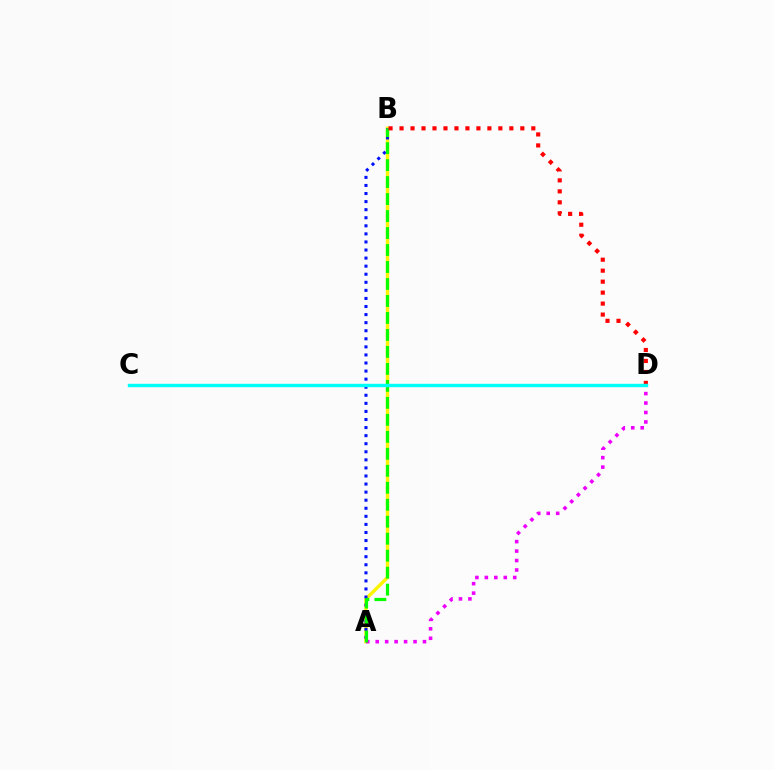{('A', 'B'): [{'color': '#fcf500', 'line_style': 'solid', 'thickness': 2.46}, {'color': '#0010ff', 'line_style': 'dotted', 'thickness': 2.19}, {'color': '#08ff00', 'line_style': 'dashed', 'thickness': 2.31}], ('A', 'D'): [{'color': '#ee00ff', 'line_style': 'dotted', 'thickness': 2.57}], ('B', 'D'): [{'color': '#ff0000', 'line_style': 'dotted', 'thickness': 2.98}], ('C', 'D'): [{'color': '#00fff6', 'line_style': 'solid', 'thickness': 2.45}]}